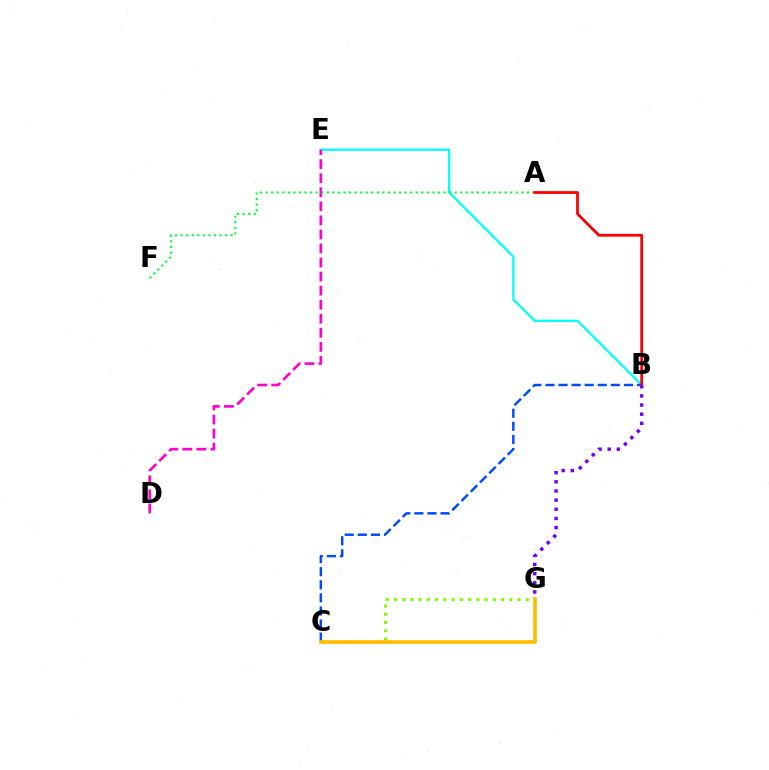{('B', 'E'): [{'color': '#00fff6', 'line_style': 'solid', 'thickness': 1.64}], ('D', 'E'): [{'color': '#ff00cf', 'line_style': 'dashed', 'thickness': 1.91}], ('C', 'G'): [{'color': '#84ff00', 'line_style': 'dotted', 'thickness': 2.24}, {'color': '#ffbd00', 'line_style': 'solid', 'thickness': 2.63}], ('A', 'F'): [{'color': '#00ff39', 'line_style': 'dotted', 'thickness': 1.51}], ('B', 'C'): [{'color': '#004bff', 'line_style': 'dashed', 'thickness': 1.78}], ('A', 'B'): [{'color': '#ff0000', 'line_style': 'solid', 'thickness': 1.99}], ('B', 'G'): [{'color': '#7200ff', 'line_style': 'dotted', 'thickness': 2.49}]}